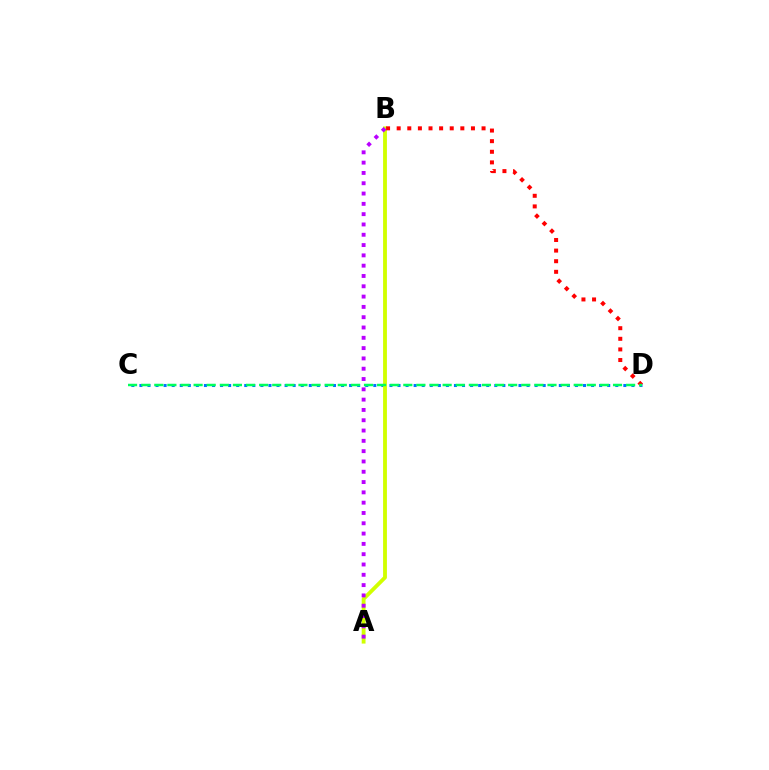{('C', 'D'): [{'color': '#0074ff', 'line_style': 'dotted', 'thickness': 2.19}, {'color': '#00ff5c', 'line_style': 'dashed', 'thickness': 1.78}], ('A', 'B'): [{'color': '#d1ff00', 'line_style': 'solid', 'thickness': 2.76}, {'color': '#b900ff', 'line_style': 'dotted', 'thickness': 2.8}], ('B', 'D'): [{'color': '#ff0000', 'line_style': 'dotted', 'thickness': 2.88}]}